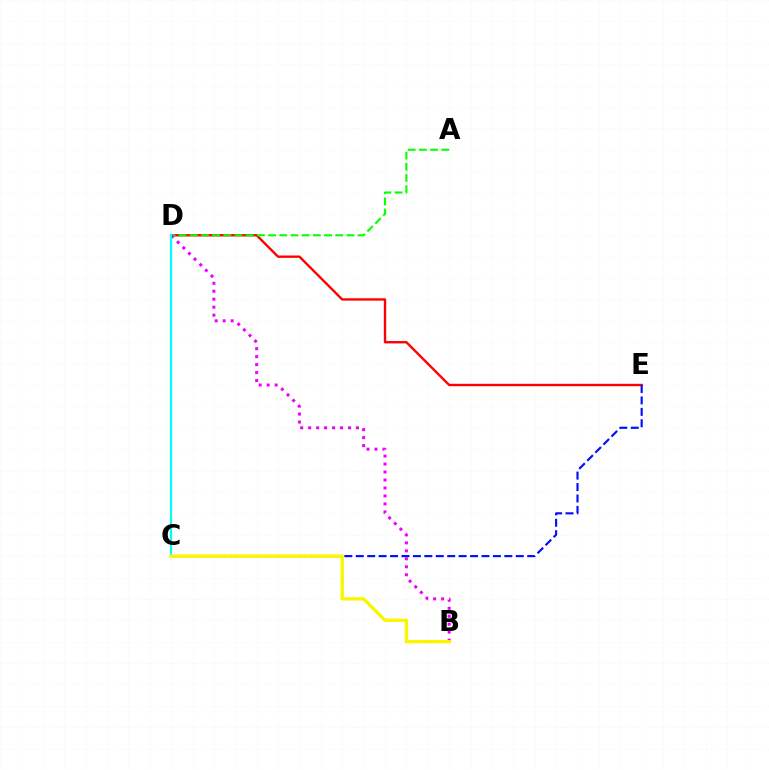{('D', 'E'): [{'color': '#ff0000', 'line_style': 'solid', 'thickness': 1.71}], ('A', 'D'): [{'color': '#08ff00', 'line_style': 'dashed', 'thickness': 1.52}], ('B', 'D'): [{'color': '#ee00ff', 'line_style': 'dotted', 'thickness': 2.17}], ('C', 'E'): [{'color': '#0010ff', 'line_style': 'dashed', 'thickness': 1.55}], ('C', 'D'): [{'color': '#00fff6', 'line_style': 'solid', 'thickness': 1.59}], ('B', 'C'): [{'color': '#fcf500', 'line_style': 'solid', 'thickness': 2.41}]}